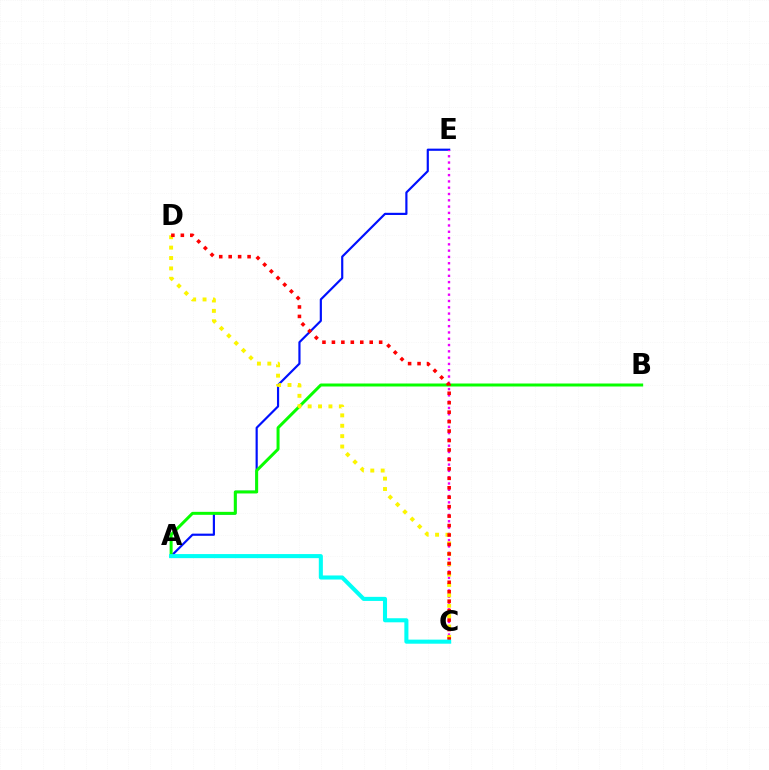{('A', 'E'): [{'color': '#0010ff', 'line_style': 'solid', 'thickness': 1.57}], ('A', 'B'): [{'color': '#08ff00', 'line_style': 'solid', 'thickness': 2.15}], ('C', 'E'): [{'color': '#ee00ff', 'line_style': 'dotted', 'thickness': 1.71}], ('C', 'D'): [{'color': '#fcf500', 'line_style': 'dotted', 'thickness': 2.82}, {'color': '#ff0000', 'line_style': 'dotted', 'thickness': 2.57}], ('A', 'C'): [{'color': '#00fff6', 'line_style': 'solid', 'thickness': 2.93}]}